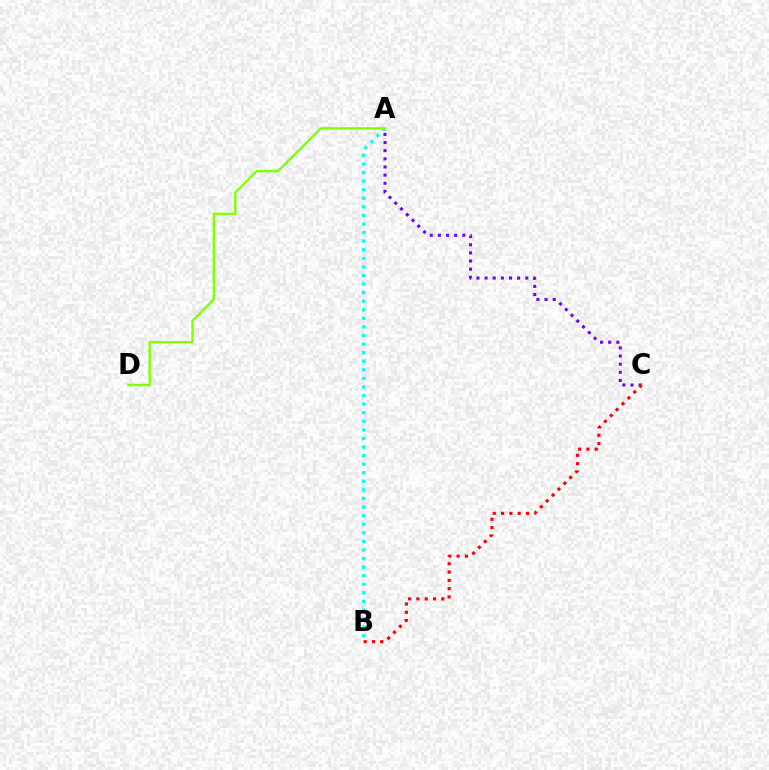{('A', 'C'): [{'color': '#7200ff', 'line_style': 'dotted', 'thickness': 2.21}], ('B', 'C'): [{'color': '#ff0000', 'line_style': 'dotted', 'thickness': 2.25}], ('A', 'B'): [{'color': '#00fff6', 'line_style': 'dotted', 'thickness': 2.33}], ('A', 'D'): [{'color': '#84ff00', 'line_style': 'solid', 'thickness': 1.71}]}